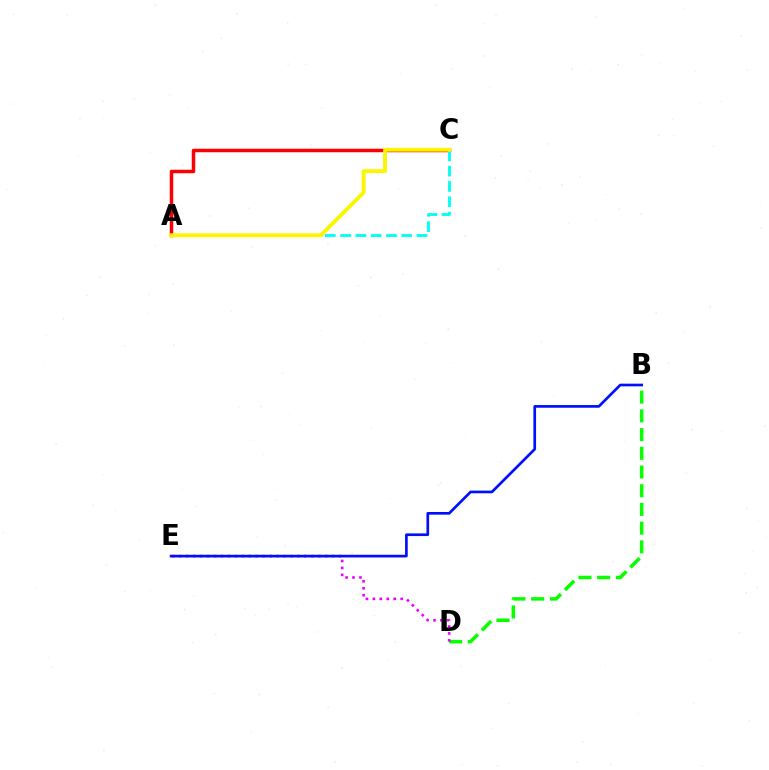{('B', 'D'): [{'color': '#08ff00', 'line_style': 'dashed', 'thickness': 2.54}], ('D', 'E'): [{'color': '#ee00ff', 'line_style': 'dotted', 'thickness': 1.89}], ('A', 'C'): [{'color': '#ff0000', 'line_style': 'solid', 'thickness': 2.51}, {'color': '#00fff6', 'line_style': 'dashed', 'thickness': 2.08}, {'color': '#fcf500', 'line_style': 'solid', 'thickness': 2.8}], ('B', 'E'): [{'color': '#0010ff', 'line_style': 'solid', 'thickness': 1.94}]}